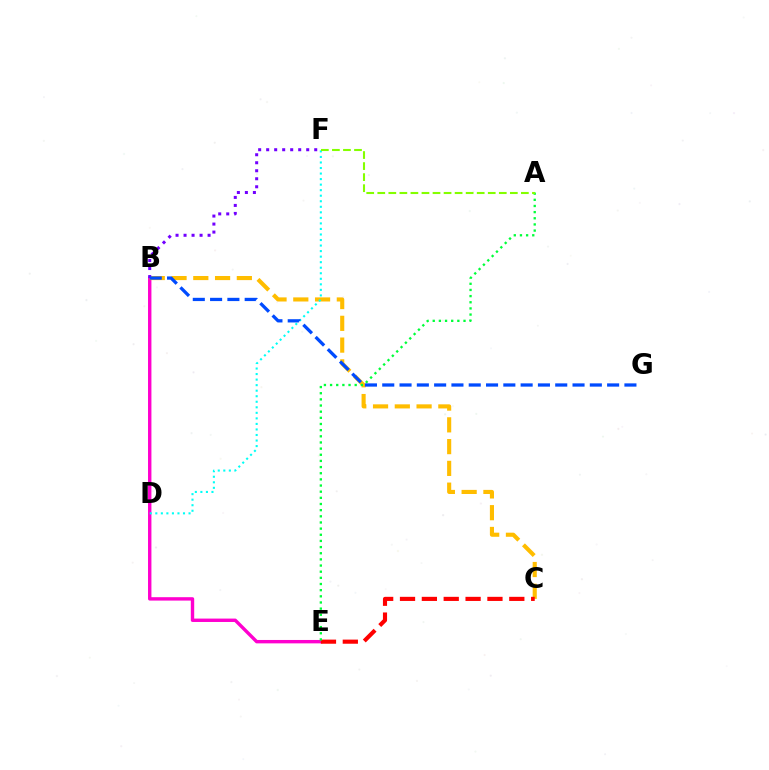{('B', 'E'): [{'color': '#ff00cf', 'line_style': 'solid', 'thickness': 2.45}], ('B', 'C'): [{'color': '#ffbd00', 'line_style': 'dashed', 'thickness': 2.96}], ('D', 'F'): [{'color': '#00fff6', 'line_style': 'dotted', 'thickness': 1.5}], ('C', 'E'): [{'color': '#ff0000', 'line_style': 'dashed', 'thickness': 2.97}], ('A', 'E'): [{'color': '#00ff39', 'line_style': 'dotted', 'thickness': 1.67}], ('B', 'F'): [{'color': '#7200ff', 'line_style': 'dotted', 'thickness': 2.18}], ('B', 'G'): [{'color': '#004bff', 'line_style': 'dashed', 'thickness': 2.35}], ('A', 'F'): [{'color': '#84ff00', 'line_style': 'dashed', 'thickness': 1.5}]}